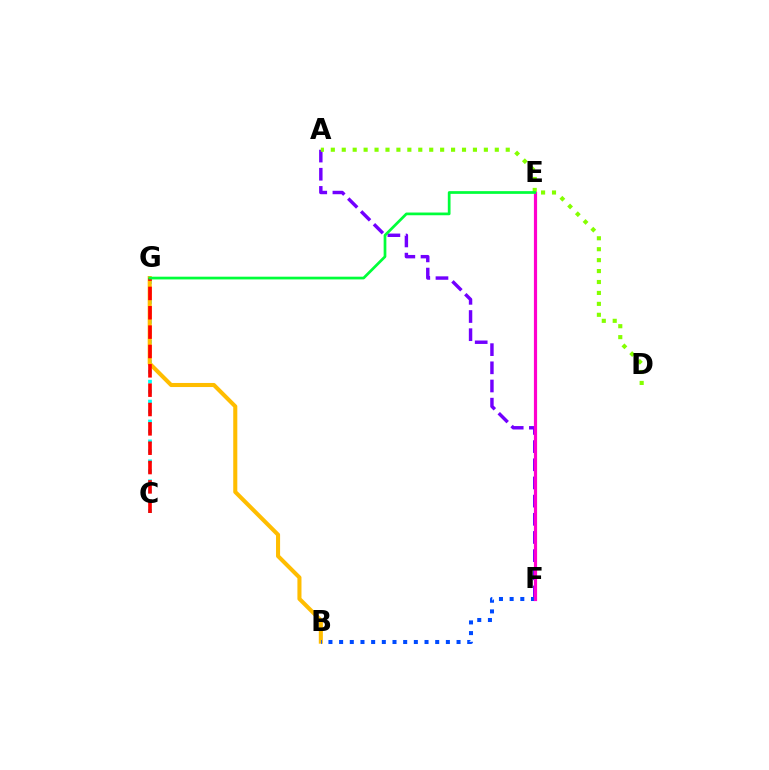{('C', 'G'): [{'color': '#00fff6', 'line_style': 'dotted', 'thickness': 2.71}, {'color': '#ff0000', 'line_style': 'dashed', 'thickness': 2.63}], ('A', 'F'): [{'color': '#7200ff', 'line_style': 'dashed', 'thickness': 2.47}], ('B', 'G'): [{'color': '#ffbd00', 'line_style': 'solid', 'thickness': 2.93}], ('B', 'F'): [{'color': '#004bff', 'line_style': 'dotted', 'thickness': 2.9}], ('A', 'D'): [{'color': '#84ff00', 'line_style': 'dotted', 'thickness': 2.97}], ('E', 'F'): [{'color': '#ff00cf', 'line_style': 'solid', 'thickness': 2.29}], ('E', 'G'): [{'color': '#00ff39', 'line_style': 'solid', 'thickness': 1.96}]}